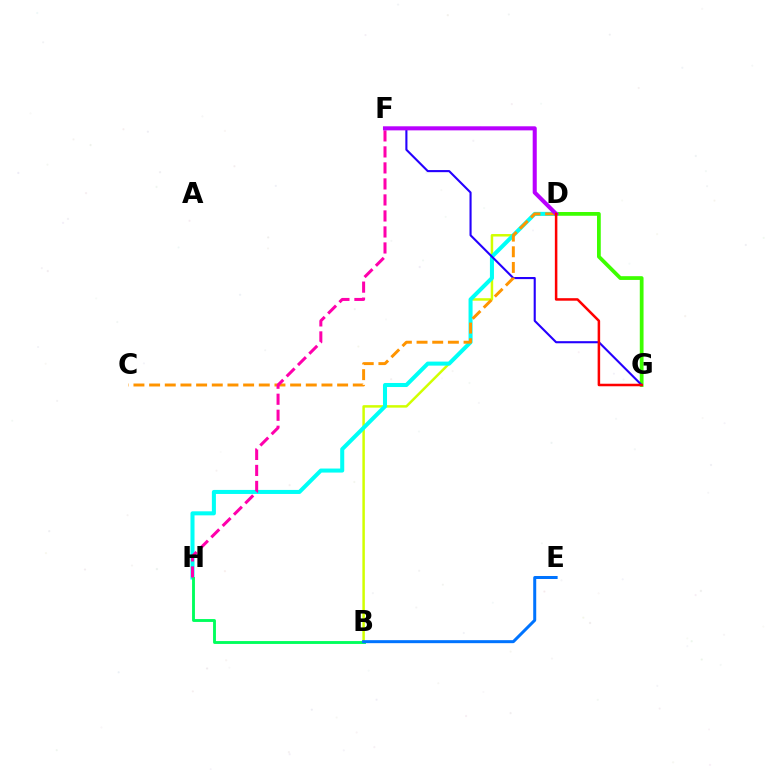{('D', 'G'): [{'color': '#3dff00', 'line_style': 'solid', 'thickness': 2.71}, {'color': '#ff0000', 'line_style': 'solid', 'thickness': 1.81}], ('B', 'D'): [{'color': '#d1ff00', 'line_style': 'solid', 'thickness': 1.79}], ('D', 'H'): [{'color': '#00fff6', 'line_style': 'solid', 'thickness': 2.91}], ('F', 'G'): [{'color': '#2500ff', 'line_style': 'solid', 'thickness': 1.52}], ('C', 'D'): [{'color': '#ff9400', 'line_style': 'dashed', 'thickness': 2.13}], ('B', 'H'): [{'color': '#00ff5c', 'line_style': 'solid', 'thickness': 2.07}], ('B', 'E'): [{'color': '#0074ff', 'line_style': 'solid', 'thickness': 2.16}], ('F', 'H'): [{'color': '#ff00ac', 'line_style': 'dashed', 'thickness': 2.17}], ('D', 'F'): [{'color': '#b900ff', 'line_style': 'solid', 'thickness': 2.93}]}